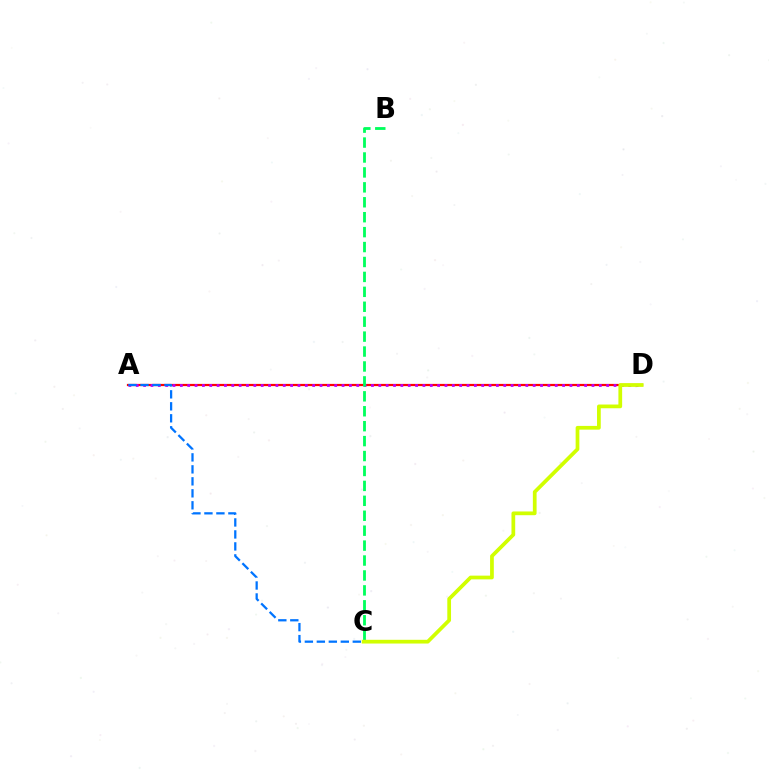{('A', 'D'): [{'color': '#ff0000', 'line_style': 'solid', 'thickness': 1.6}, {'color': '#b900ff', 'line_style': 'dotted', 'thickness': 2.0}], ('A', 'C'): [{'color': '#0074ff', 'line_style': 'dashed', 'thickness': 1.63}], ('B', 'C'): [{'color': '#00ff5c', 'line_style': 'dashed', 'thickness': 2.03}], ('C', 'D'): [{'color': '#d1ff00', 'line_style': 'solid', 'thickness': 2.69}]}